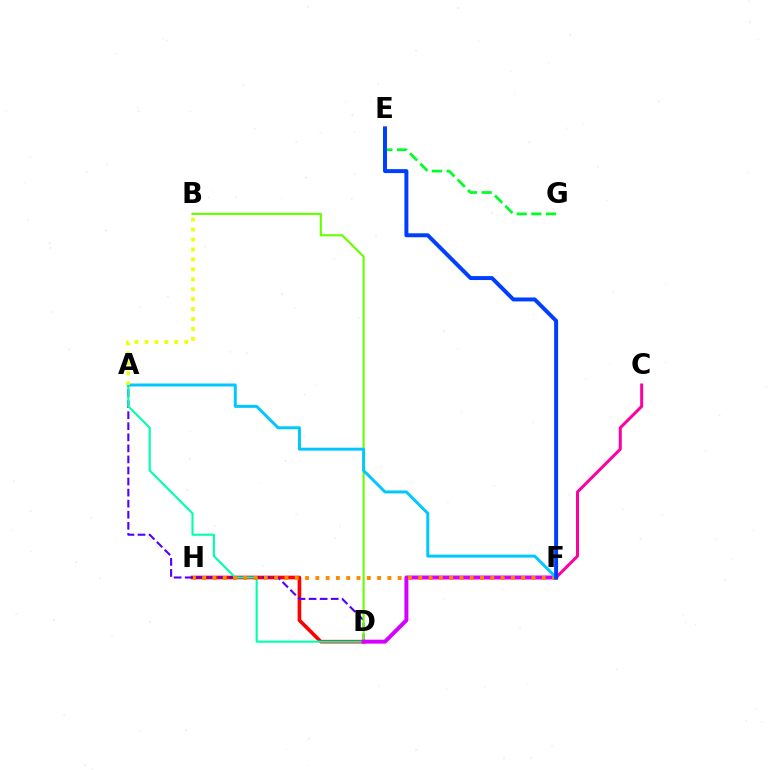{('D', 'H'): [{'color': '#ff0000', 'line_style': 'solid', 'thickness': 2.61}], ('A', 'D'): [{'color': '#4f00ff', 'line_style': 'dashed', 'thickness': 1.5}, {'color': '#00ffaf', 'line_style': 'solid', 'thickness': 1.52}], ('B', 'D'): [{'color': '#66ff00', 'line_style': 'solid', 'thickness': 1.52}], ('D', 'F'): [{'color': '#d600ff', 'line_style': 'solid', 'thickness': 2.85}], ('C', 'F'): [{'color': '#ff00a0', 'line_style': 'solid', 'thickness': 2.15}], ('E', 'G'): [{'color': '#00ff27', 'line_style': 'dashed', 'thickness': 1.99}], ('F', 'H'): [{'color': '#ff8800', 'line_style': 'dotted', 'thickness': 2.8}], ('A', 'F'): [{'color': '#00c7ff', 'line_style': 'solid', 'thickness': 2.13}], ('A', 'B'): [{'color': '#eeff00', 'line_style': 'dotted', 'thickness': 2.7}], ('E', 'F'): [{'color': '#003fff', 'line_style': 'solid', 'thickness': 2.85}]}